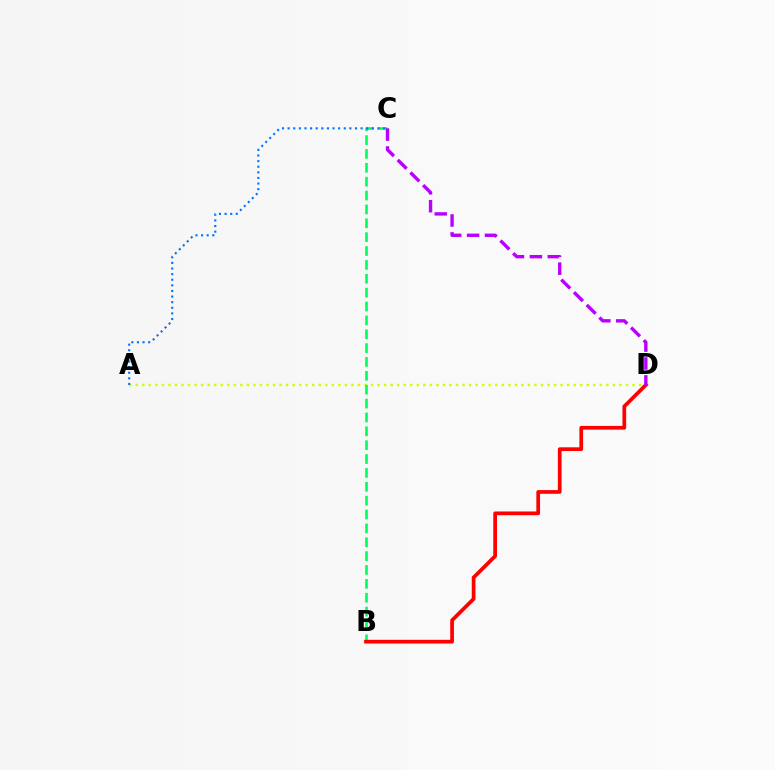{('A', 'D'): [{'color': '#d1ff00', 'line_style': 'dotted', 'thickness': 1.78}], ('B', 'C'): [{'color': '#00ff5c', 'line_style': 'dashed', 'thickness': 1.88}], ('B', 'D'): [{'color': '#ff0000', 'line_style': 'solid', 'thickness': 2.67}], ('A', 'C'): [{'color': '#0074ff', 'line_style': 'dotted', 'thickness': 1.52}], ('C', 'D'): [{'color': '#b900ff', 'line_style': 'dashed', 'thickness': 2.43}]}